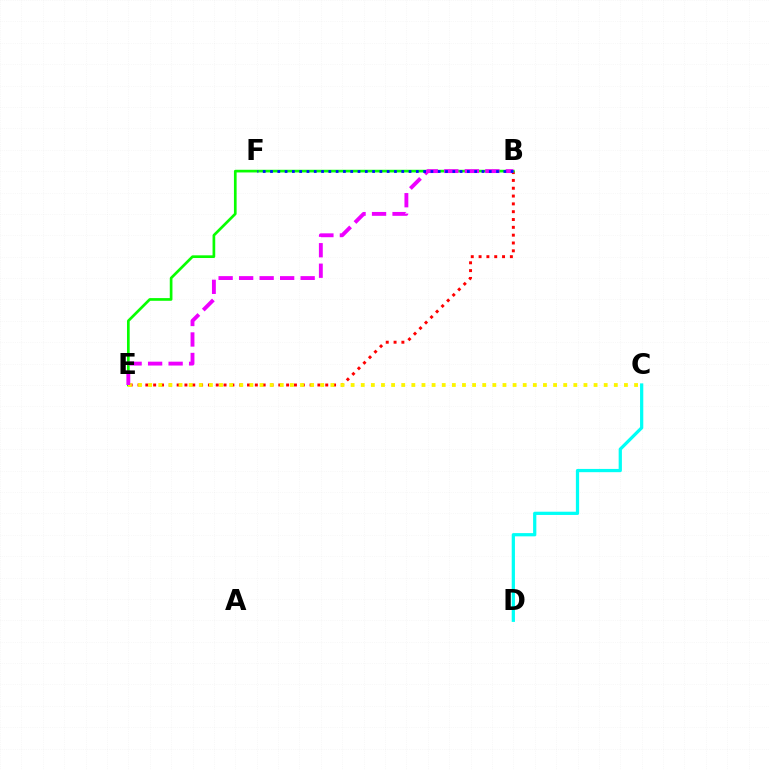{('B', 'E'): [{'color': '#ff0000', 'line_style': 'dotted', 'thickness': 2.13}, {'color': '#08ff00', 'line_style': 'solid', 'thickness': 1.93}, {'color': '#ee00ff', 'line_style': 'dashed', 'thickness': 2.79}], ('C', 'D'): [{'color': '#00fff6', 'line_style': 'solid', 'thickness': 2.34}], ('C', 'E'): [{'color': '#fcf500', 'line_style': 'dotted', 'thickness': 2.75}], ('B', 'F'): [{'color': '#0010ff', 'line_style': 'dotted', 'thickness': 1.98}]}